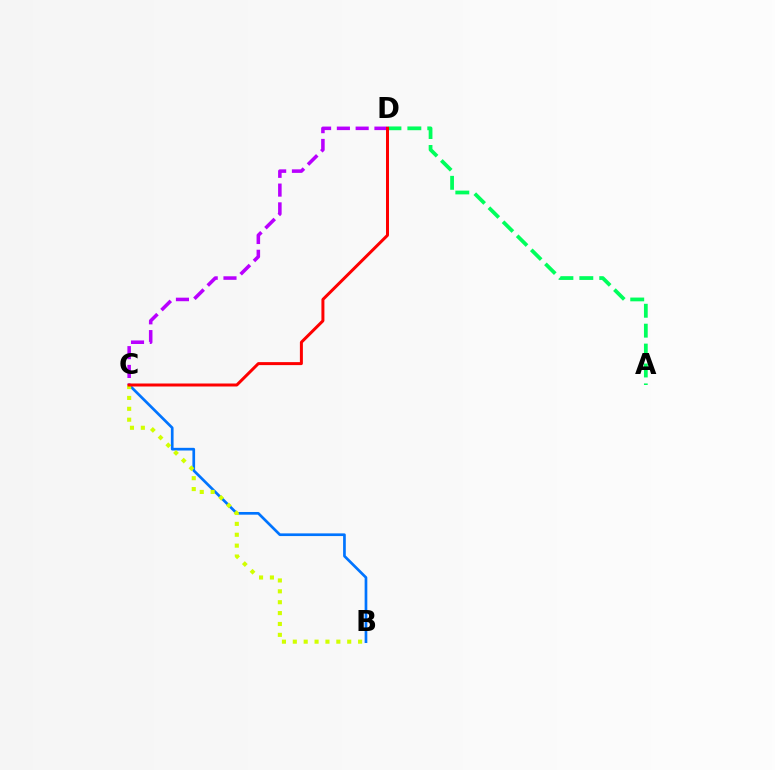{('A', 'D'): [{'color': '#00ff5c', 'line_style': 'dashed', 'thickness': 2.7}], ('B', 'C'): [{'color': '#0074ff', 'line_style': 'solid', 'thickness': 1.93}, {'color': '#d1ff00', 'line_style': 'dotted', 'thickness': 2.96}], ('C', 'D'): [{'color': '#b900ff', 'line_style': 'dashed', 'thickness': 2.55}, {'color': '#ff0000', 'line_style': 'solid', 'thickness': 2.15}]}